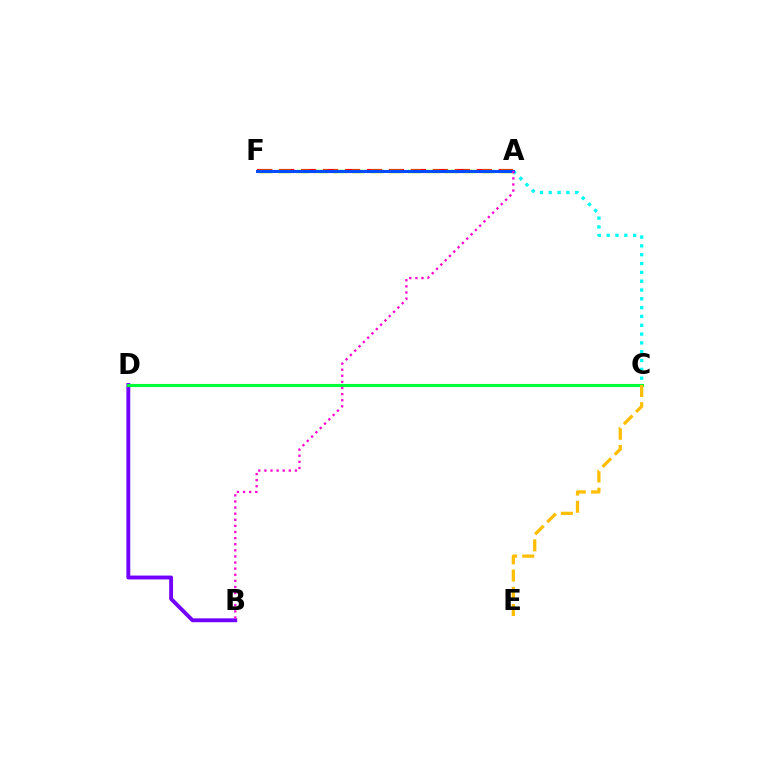{('A', 'C'): [{'color': '#00fff6', 'line_style': 'dotted', 'thickness': 2.4}], ('B', 'D'): [{'color': '#7200ff', 'line_style': 'solid', 'thickness': 2.79}], ('C', 'D'): [{'color': '#00ff39', 'line_style': 'solid', 'thickness': 2.26}], ('A', 'F'): [{'color': '#ff0000', 'line_style': 'dashed', 'thickness': 2.98}, {'color': '#84ff00', 'line_style': 'dashed', 'thickness': 2.52}, {'color': '#004bff', 'line_style': 'solid', 'thickness': 2.14}], ('C', 'E'): [{'color': '#ffbd00', 'line_style': 'dashed', 'thickness': 2.34}], ('A', 'B'): [{'color': '#ff00cf', 'line_style': 'dotted', 'thickness': 1.66}]}